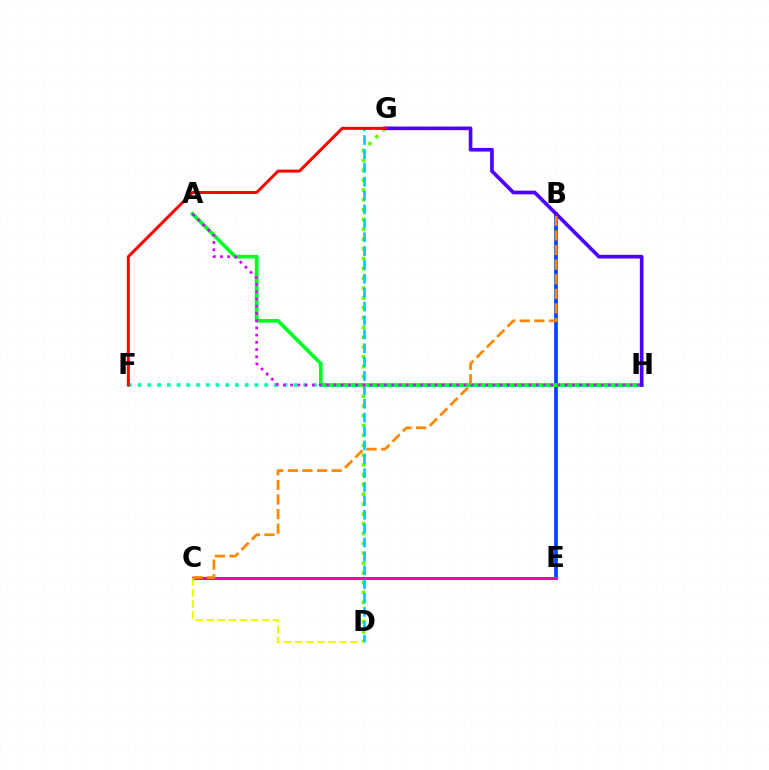{('F', 'H'): [{'color': '#00ffaf', 'line_style': 'dotted', 'thickness': 2.65}], ('B', 'E'): [{'color': '#003fff', 'line_style': 'solid', 'thickness': 2.64}], ('A', 'H'): [{'color': '#00ff27', 'line_style': 'solid', 'thickness': 2.67}, {'color': '#d600ff', 'line_style': 'dotted', 'thickness': 1.96}], ('C', 'E'): [{'color': '#ff00a0', 'line_style': 'solid', 'thickness': 2.15}], ('D', 'G'): [{'color': '#66ff00', 'line_style': 'dotted', 'thickness': 2.67}, {'color': '#00c7ff', 'line_style': 'dashed', 'thickness': 1.89}], ('C', 'D'): [{'color': '#eeff00', 'line_style': 'dashed', 'thickness': 1.5}], ('G', 'H'): [{'color': '#4f00ff', 'line_style': 'solid', 'thickness': 2.64}], ('B', 'C'): [{'color': '#ff8800', 'line_style': 'dashed', 'thickness': 1.98}], ('F', 'G'): [{'color': '#ff0000', 'line_style': 'solid', 'thickness': 2.13}]}